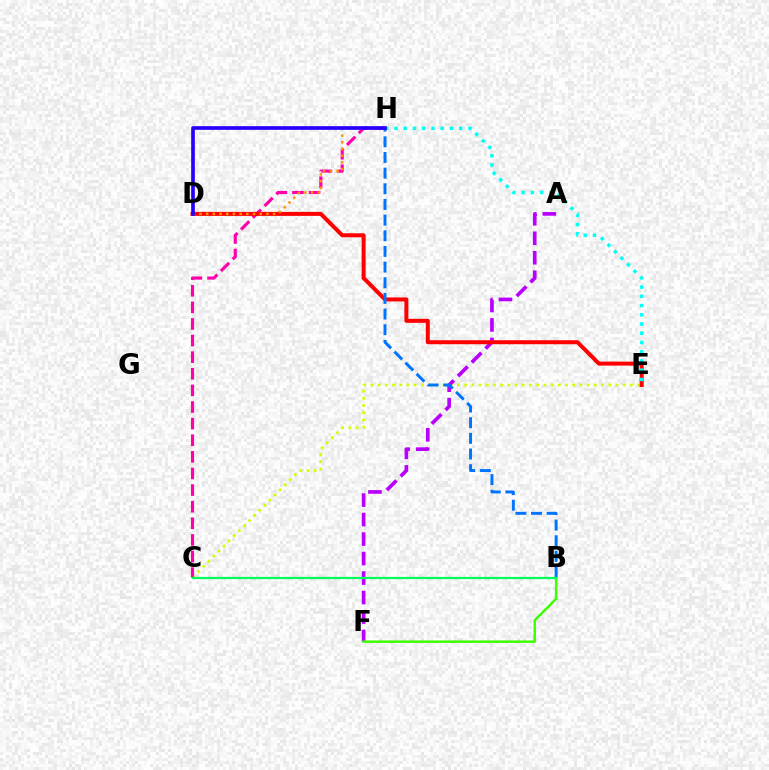{('C', 'E'): [{'color': '#d1ff00', 'line_style': 'dotted', 'thickness': 1.96}], ('C', 'H'): [{'color': '#ff00ac', 'line_style': 'dashed', 'thickness': 2.26}], ('A', 'F'): [{'color': '#b900ff', 'line_style': 'dashed', 'thickness': 2.65}], ('D', 'E'): [{'color': '#ff0000', 'line_style': 'solid', 'thickness': 2.88}], ('B', 'F'): [{'color': '#3dff00', 'line_style': 'solid', 'thickness': 1.78}], ('E', 'H'): [{'color': '#00fff6', 'line_style': 'dotted', 'thickness': 2.51}], ('B', 'H'): [{'color': '#0074ff', 'line_style': 'dashed', 'thickness': 2.13}], ('D', 'H'): [{'color': '#ff9400', 'line_style': 'dotted', 'thickness': 1.82}, {'color': '#2500ff', 'line_style': 'solid', 'thickness': 2.64}], ('B', 'C'): [{'color': '#00ff5c', 'line_style': 'solid', 'thickness': 1.61}]}